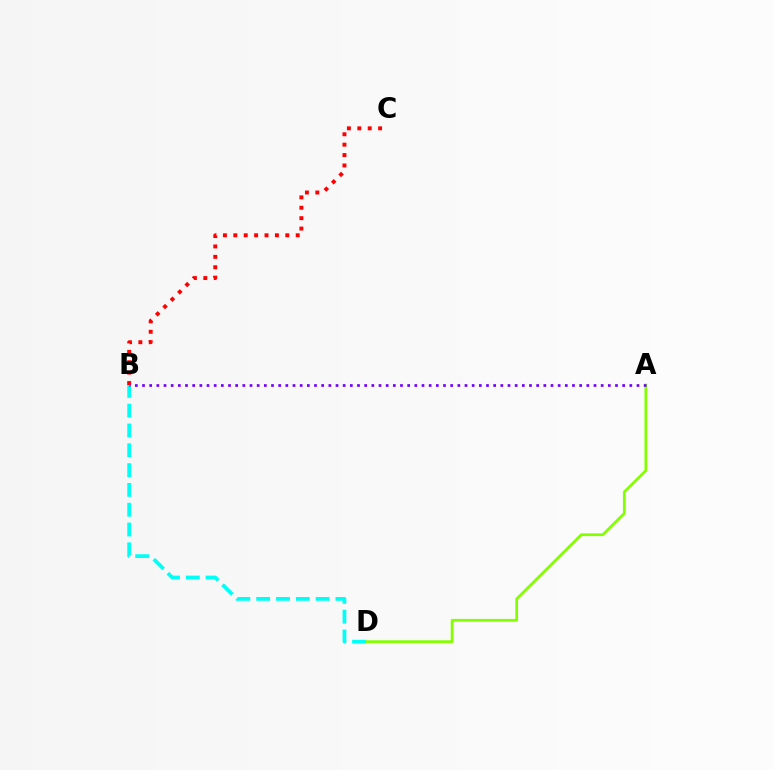{('A', 'D'): [{'color': '#84ff00', 'line_style': 'solid', 'thickness': 1.97}], ('B', 'C'): [{'color': '#ff0000', 'line_style': 'dotted', 'thickness': 2.83}], ('B', 'D'): [{'color': '#00fff6', 'line_style': 'dashed', 'thickness': 2.69}], ('A', 'B'): [{'color': '#7200ff', 'line_style': 'dotted', 'thickness': 1.95}]}